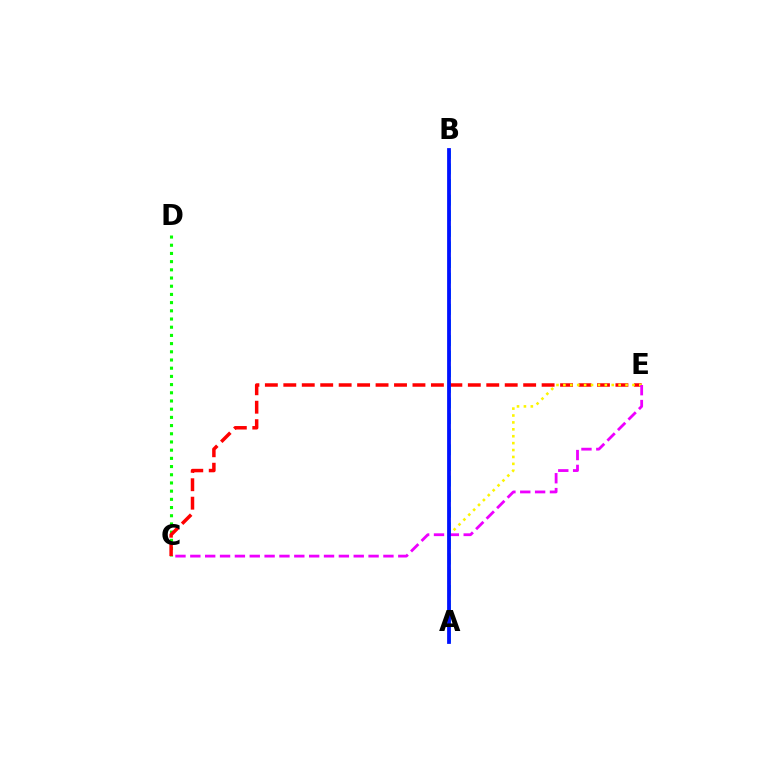{('C', 'D'): [{'color': '#08ff00', 'line_style': 'dotted', 'thickness': 2.23}], ('A', 'B'): [{'color': '#00fff6', 'line_style': 'dashed', 'thickness': 2.12}, {'color': '#0010ff', 'line_style': 'solid', 'thickness': 2.72}], ('C', 'E'): [{'color': '#ff0000', 'line_style': 'dashed', 'thickness': 2.51}, {'color': '#ee00ff', 'line_style': 'dashed', 'thickness': 2.02}], ('A', 'E'): [{'color': '#fcf500', 'line_style': 'dotted', 'thickness': 1.88}]}